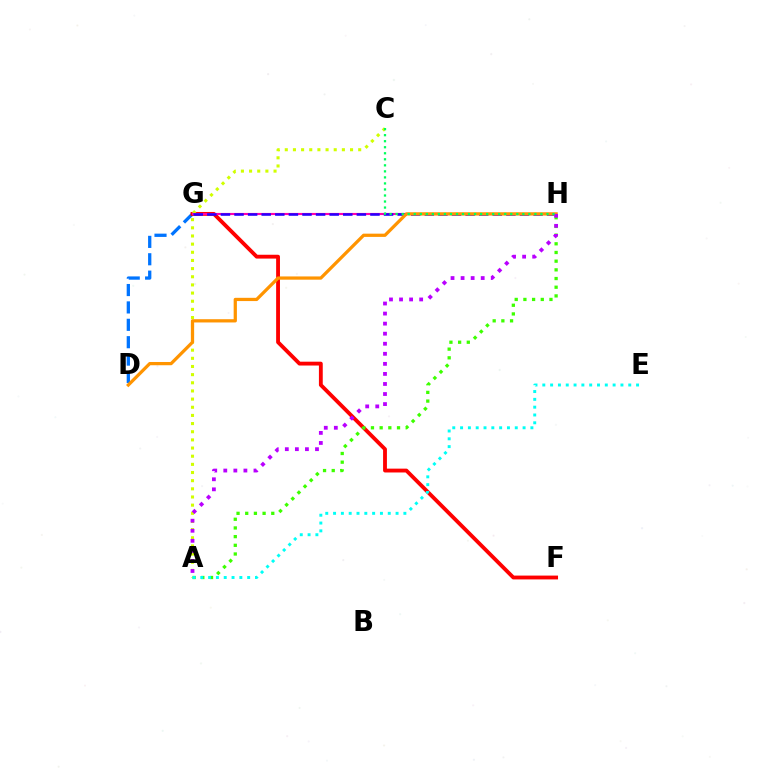{('D', 'G'): [{'color': '#0074ff', 'line_style': 'dashed', 'thickness': 2.36}], ('F', 'G'): [{'color': '#ff0000', 'line_style': 'solid', 'thickness': 2.76}], ('A', 'C'): [{'color': '#d1ff00', 'line_style': 'dotted', 'thickness': 2.22}], ('G', 'H'): [{'color': '#ff00ac', 'line_style': 'solid', 'thickness': 1.53}, {'color': '#2500ff', 'line_style': 'dashed', 'thickness': 1.85}], ('A', 'H'): [{'color': '#3dff00', 'line_style': 'dotted', 'thickness': 2.36}, {'color': '#b900ff', 'line_style': 'dotted', 'thickness': 2.73}], ('A', 'E'): [{'color': '#00fff6', 'line_style': 'dotted', 'thickness': 2.12}], ('D', 'H'): [{'color': '#ff9400', 'line_style': 'solid', 'thickness': 2.34}], ('C', 'H'): [{'color': '#00ff5c', 'line_style': 'dotted', 'thickness': 1.64}]}